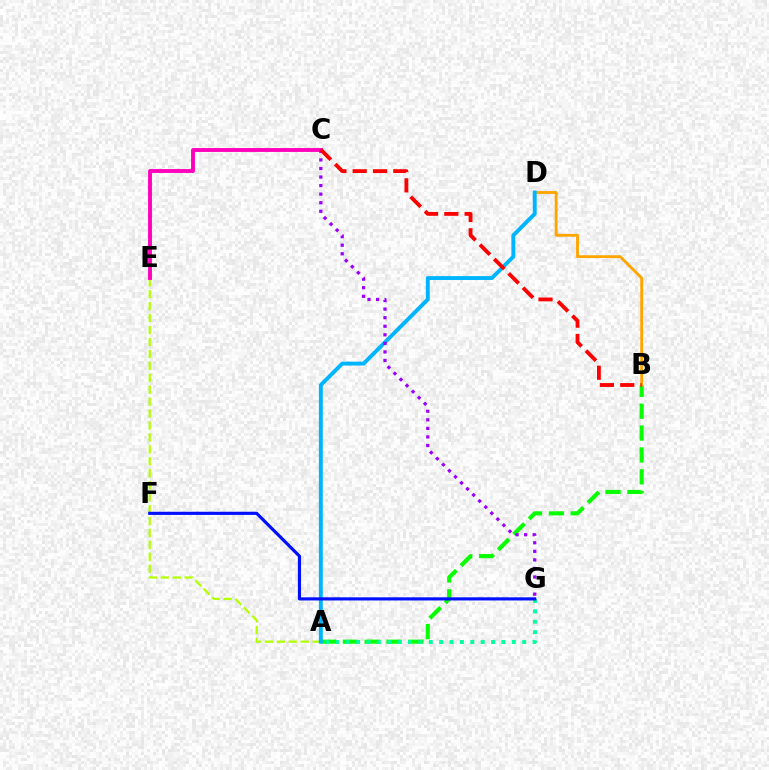{('A', 'B'): [{'color': '#08ff00', 'line_style': 'dashed', 'thickness': 2.97}], ('A', 'E'): [{'color': '#b3ff00', 'line_style': 'dashed', 'thickness': 1.62}], ('B', 'D'): [{'color': '#ffa500', 'line_style': 'solid', 'thickness': 2.05}], ('A', 'D'): [{'color': '#00b5ff', 'line_style': 'solid', 'thickness': 2.81}], ('C', 'E'): [{'color': '#ff00bd', 'line_style': 'solid', 'thickness': 2.78}], ('C', 'G'): [{'color': '#9b00ff', 'line_style': 'dotted', 'thickness': 2.33}], ('B', 'C'): [{'color': '#ff0000', 'line_style': 'dashed', 'thickness': 2.76}], ('A', 'G'): [{'color': '#00ff9d', 'line_style': 'dotted', 'thickness': 2.82}], ('F', 'G'): [{'color': '#0010ff', 'line_style': 'solid', 'thickness': 2.26}]}